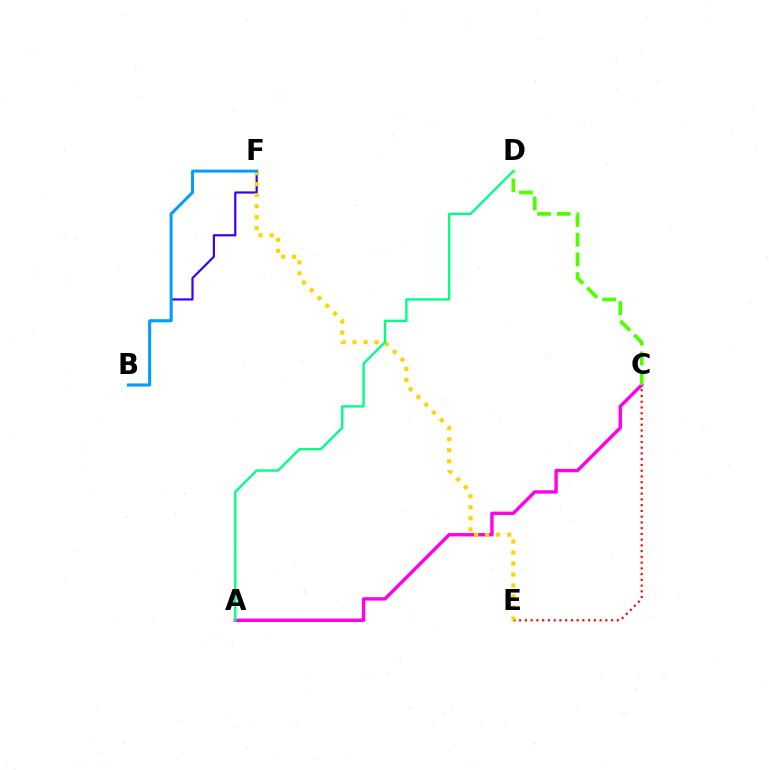{('C', 'E'): [{'color': '#ff0000', 'line_style': 'dotted', 'thickness': 1.56}], ('B', 'F'): [{'color': '#3700ff', 'line_style': 'solid', 'thickness': 1.58}, {'color': '#009eff', 'line_style': 'solid', 'thickness': 2.13}], ('A', 'C'): [{'color': '#ff00ed', 'line_style': 'solid', 'thickness': 2.44}], ('E', 'F'): [{'color': '#ffd500', 'line_style': 'dotted', 'thickness': 2.99}], ('A', 'D'): [{'color': '#00ff86', 'line_style': 'solid', 'thickness': 1.71}], ('C', 'D'): [{'color': '#4fff00', 'line_style': 'dashed', 'thickness': 2.68}]}